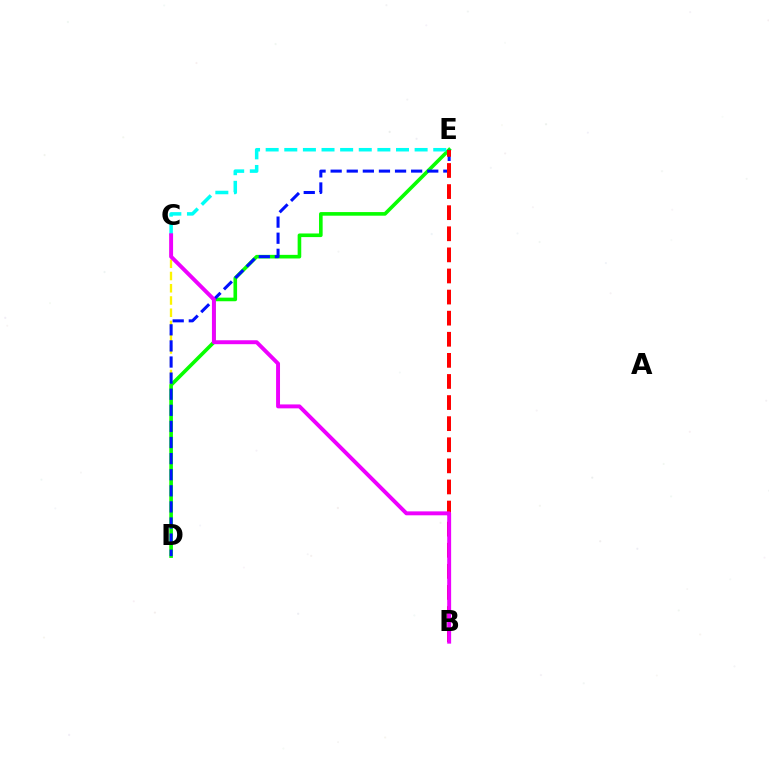{('C', 'D'): [{'color': '#fcf500', 'line_style': 'dashed', 'thickness': 1.66}], ('D', 'E'): [{'color': '#08ff00', 'line_style': 'solid', 'thickness': 2.6}, {'color': '#0010ff', 'line_style': 'dashed', 'thickness': 2.19}], ('C', 'E'): [{'color': '#00fff6', 'line_style': 'dashed', 'thickness': 2.53}], ('B', 'E'): [{'color': '#ff0000', 'line_style': 'dashed', 'thickness': 2.87}], ('B', 'C'): [{'color': '#ee00ff', 'line_style': 'solid', 'thickness': 2.83}]}